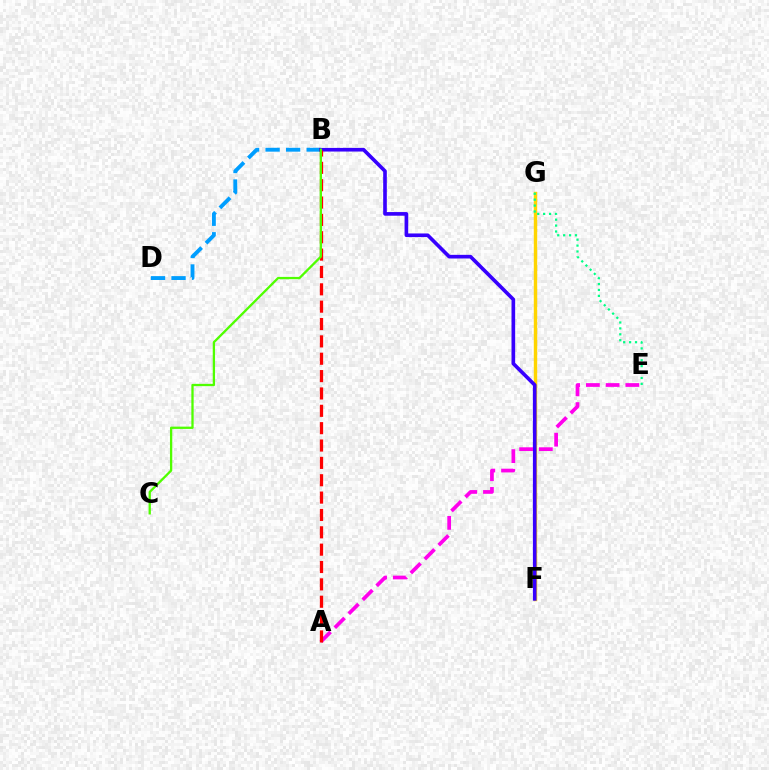{('F', 'G'): [{'color': '#ffd500', 'line_style': 'solid', 'thickness': 2.46}], ('B', 'D'): [{'color': '#009eff', 'line_style': 'dashed', 'thickness': 2.79}], ('B', 'F'): [{'color': '#3700ff', 'line_style': 'solid', 'thickness': 2.62}], ('A', 'E'): [{'color': '#ff00ed', 'line_style': 'dashed', 'thickness': 2.68}], ('E', 'G'): [{'color': '#00ff86', 'line_style': 'dotted', 'thickness': 1.61}], ('A', 'B'): [{'color': '#ff0000', 'line_style': 'dashed', 'thickness': 2.36}], ('B', 'C'): [{'color': '#4fff00', 'line_style': 'solid', 'thickness': 1.66}]}